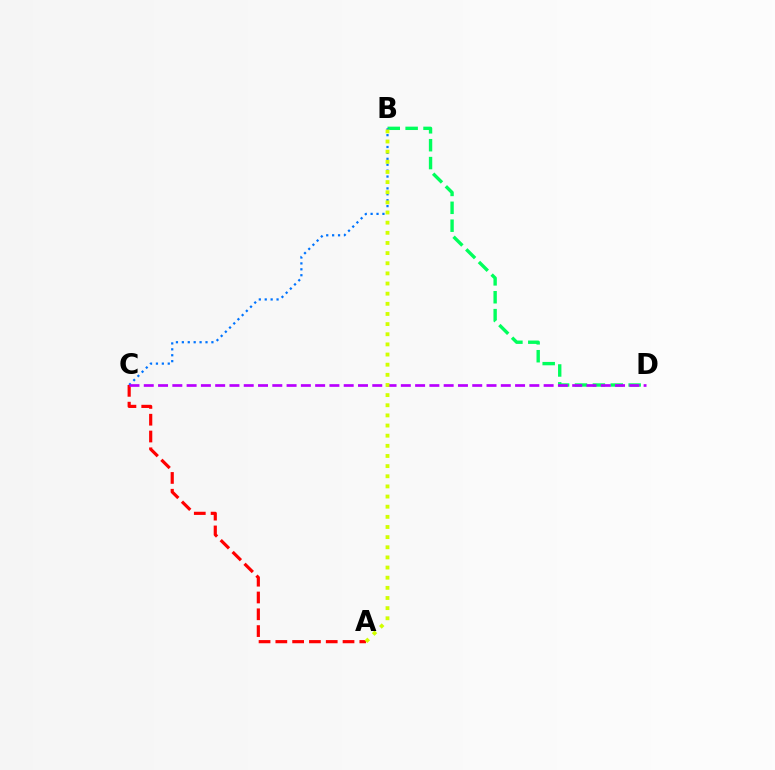{('B', 'D'): [{'color': '#00ff5c', 'line_style': 'dashed', 'thickness': 2.43}], ('B', 'C'): [{'color': '#0074ff', 'line_style': 'dotted', 'thickness': 1.61}], ('A', 'C'): [{'color': '#ff0000', 'line_style': 'dashed', 'thickness': 2.28}], ('C', 'D'): [{'color': '#b900ff', 'line_style': 'dashed', 'thickness': 1.94}], ('A', 'B'): [{'color': '#d1ff00', 'line_style': 'dotted', 'thickness': 2.76}]}